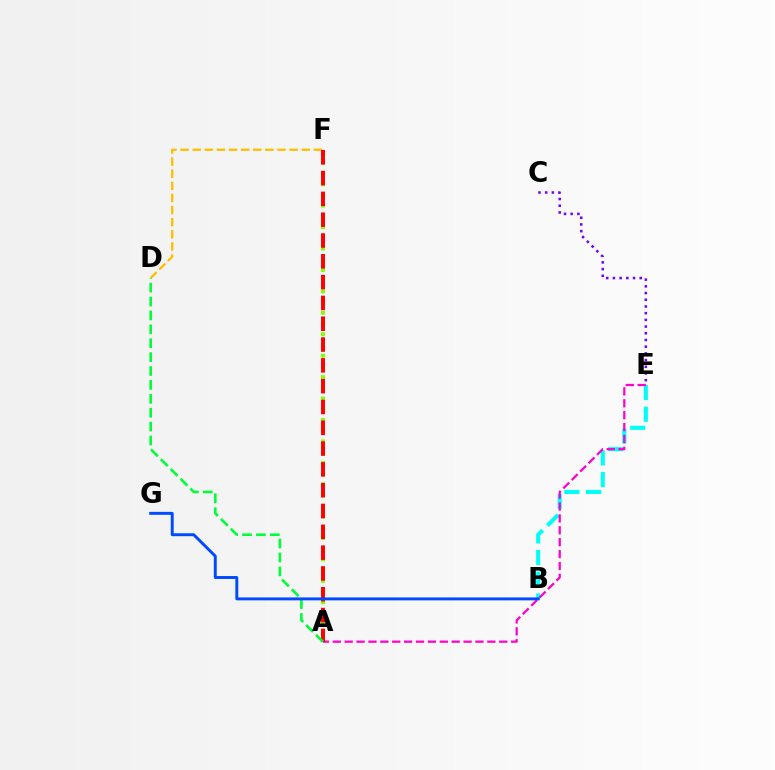{('C', 'E'): [{'color': '#7200ff', 'line_style': 'dotted', 'thickness': 1.82}], ('A', 'F'): [{'color': '#84ff00', 'line_style': 'dotted', 'thickness': 2.91}, {'color': '#ff0000', 'line_style': 'dashed', 'thickness': 2.83}], ('B', 'E'): [{'color': '#00fff6', 'line_style': 'dashed', 'thickness': 2.94}], ('A', 'E'): [{'color': '#ff00cf', 'line_style': 'dashed', 'thickness': 1.62}], ('D', 'F'): [{'color': '#ffbd00', 'line_style': 'dashed', 'thickness': 1.65}], ('A', 'D'): [{'color': '#00ff39', 'line_style': 'dashed', 'thickness': 1.89}], ('B', 'G'): [{'color': '#004bff', 'line_style': 'solid', 'thickness': 2.11}]}